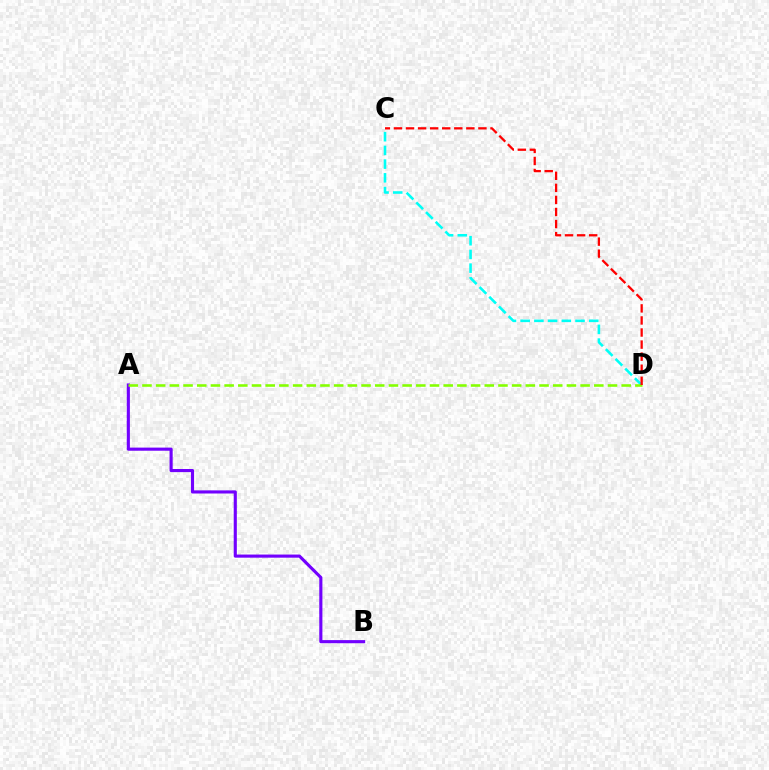{('A', 'B'): [{'color': '#7200ff', 'line_style': 'solid', 'thickness': 2.25}], ('C', 'D'): [{'color': '#00fff6', 'line_style': 'dashed', 'thickness': 1.86}, {'color': '#ff0000', 'line_style': 'dashed', 'thickness': 1.64}], ('A', 'D'): [{'color': '#84ff00', 'line_style': 'dashed', 'thickness': 1.86}]}